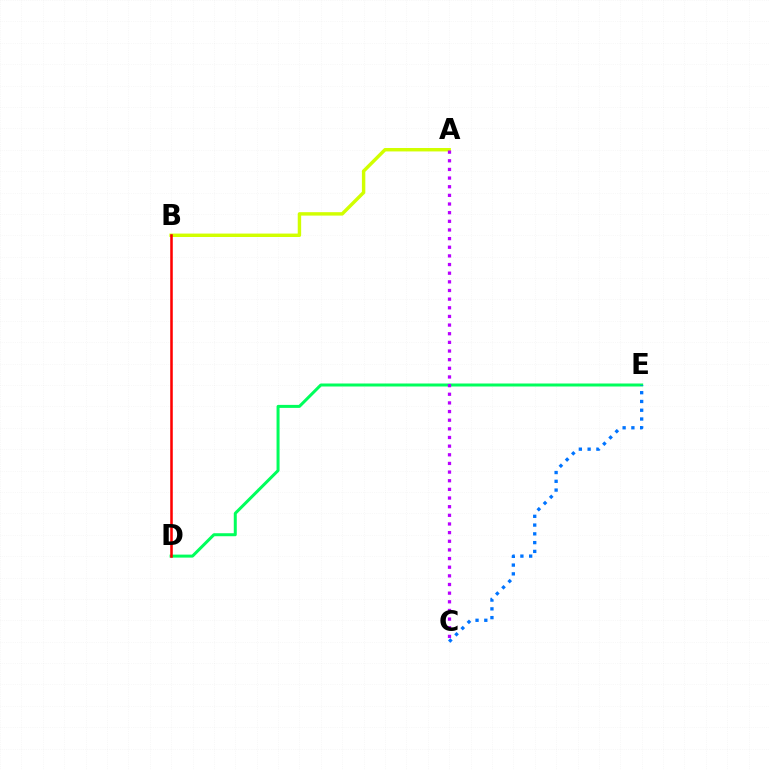{('D', 'E'): [{'color': '#00ff5c', 'line_style': 'solid', 'thickness': 2.16}], ('A', 'B'): [{'color': '#d1ff00', 'line_style': 'solid', 'thickness': 2.47}], ('C', 'E'): [{'color': '#0074ff', 'line_style': 'dotted', 'thickness': 2.38}], ('B', 'D'): [{'color': '#ff0000', 'line_style': 'solid', 'thickness': 1.84}], ('A', 'C'): [{'color': '#b900ff', 'line_style': 'dotted', 'thickness': 2.35}]}